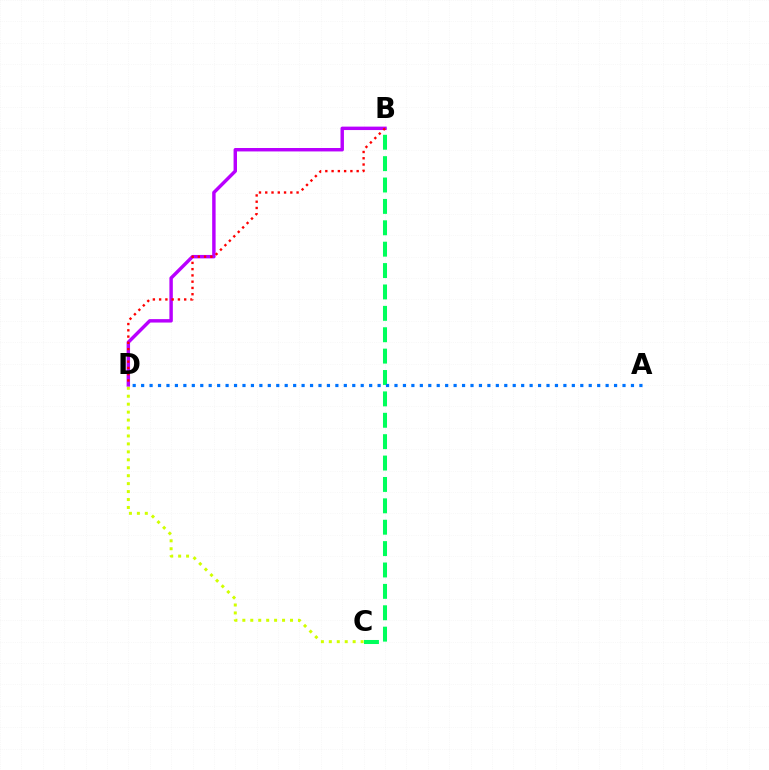{('B', 'C'): [{'color': '#00ff5c', 'line_style': 'dashed', 'thickness': 2.91}], ('B', 'D'): [{'color': '#b900ff', 'line_style': 'solid', 'thickness': 2.47}, {'color': '#ff0000', 'line_style': 'dotted', 'thickness': 1.7}], ('A', 'D'): [{'color': '#0074ff', 'line_style': 'dotted', 'thickness': 2.29}], ('C', 'D'): [{'color': '#d1ff00', 'line_style': 'dotted', 'thickness': 2.16}]}